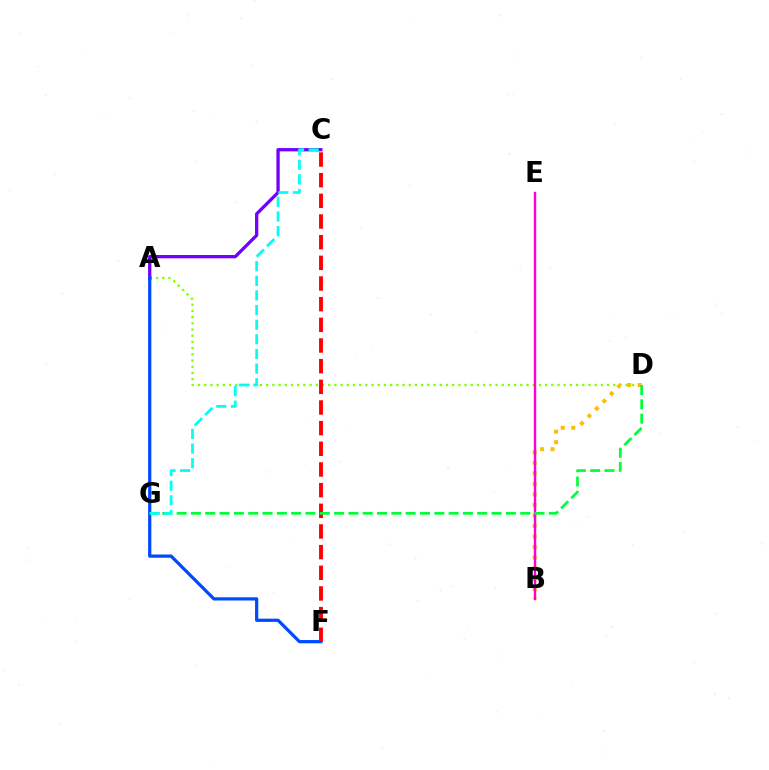{('A', 'D'): [{'color': '#84ff00', 'line_style': 'dotted', 'thickness': 1.68}], ('B', 'D'): [{'color': '#ffbd00', 'line_style': 'dotted', 'thickness': 2.86}], ('A', 'C'): [{'color': '#7200ff', 'line_style': 'solid', 'thickness': 2.37}], ('A', 'F'): [{'color': '#004bff', 'line_style': 'solid', 'thickness': 2.33}], ('B', 'E'): [{'color': '#ff00cf', 'line_style': 'solid', 'thickness': 1.73}], ('C', 'F'): [{'color': '#ff0000', 'line_style': 'dashed', 'thickness': 2.81}], ('D', 'G'): [{'color': '#00ff39', 'line_style': 'dashed', 'thickness': 1.94}], ('C', 'G'): [{'color': '#00fff6', 'line_style': 'dashed', 'thickness': 1.99}]}